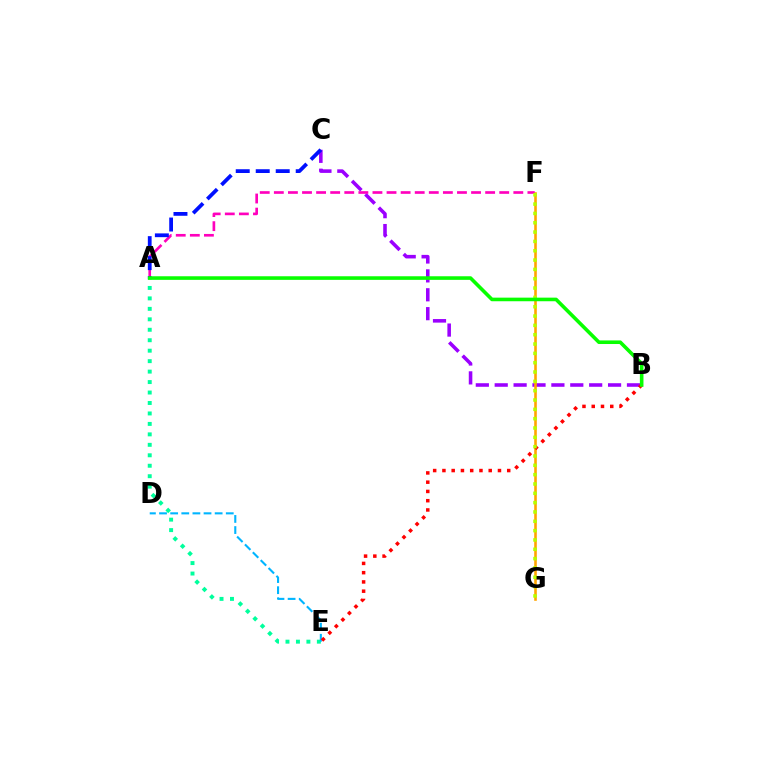{('B', 'C'): [{'color': '#9b00ff', 'line_style': 'dashed', 'thickness': 2.57}], ('F', 'G'): [{'color': '#ffa500', 'line_style': 'solid', 'thickness': 1.87}, {'color': '#b3ff00', 'line_style': 'dotted', 'thickness': 2.53}], ('A', 'E'): [{'color': '#00ff9d', 'line_style': 'dotted', 'thickness': 2.84}], ('A', 'F'): [{'color': '#ff00bd', 'line_style': 'dashed', 'thickness': 1.91}], ('D', 'E'): [{'color': '#00b5ff', 'line_style': 'dashed', 'thickness': 1.51}], ('B', 'E'): [{'color': '#ff0000', 'line_style': 'dotted', 'thickness': 2.52}], ('A', 'C'): [{'color': '#0010ff', 'line_style': 'dashed', 'thickness': 2.72}], ('A', 'B'): [{'color': '#08ff00', 'line_style': 'solid', 'thickness': 2.59}]}